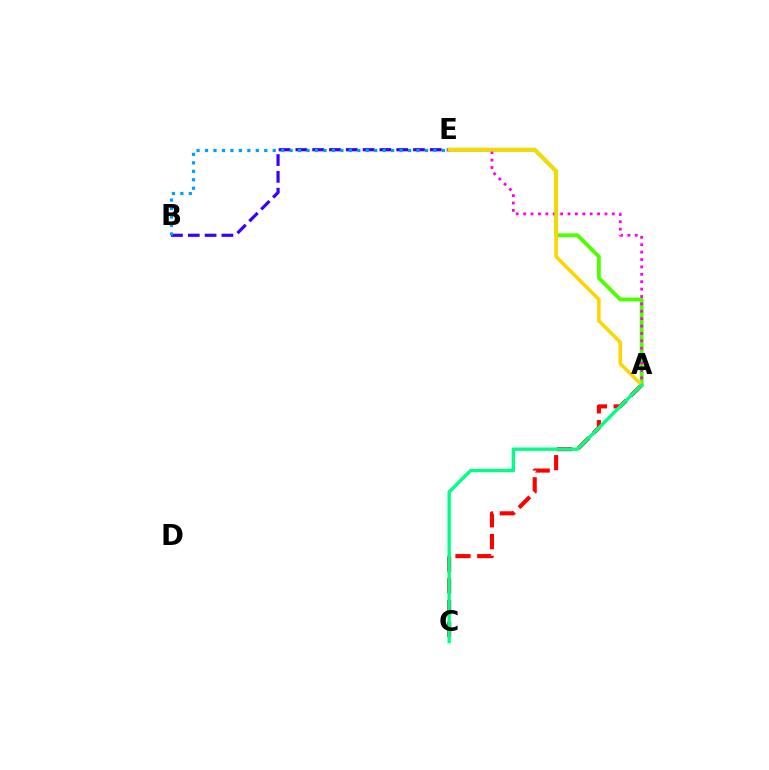{('A', 'E'): [{'color': '#4fff00', 'line_style': 'solid', 'thickness': 2.77}, {'color': '#ff00ed', 'line_style': 'dotted', 'thickness': 2.01}, {'color': '#ffd500', 'line_style': 'solid', 'thickness': 2.54}], ('A', 'C'): [{'color': '#ff0000', 'line_style': 'dashed', 'thickness': 2.96}, {'color': '#00ff86', 'line_style': 'solid', 'thickness': 2.43}], ('B', 'E'): [{'color': '#3700ff', 'line_style': 'dashed', 'thickness': 2.28}, {'color': '#009eff', 'line_style': 'dotted', 'thickness': 2.3}]}